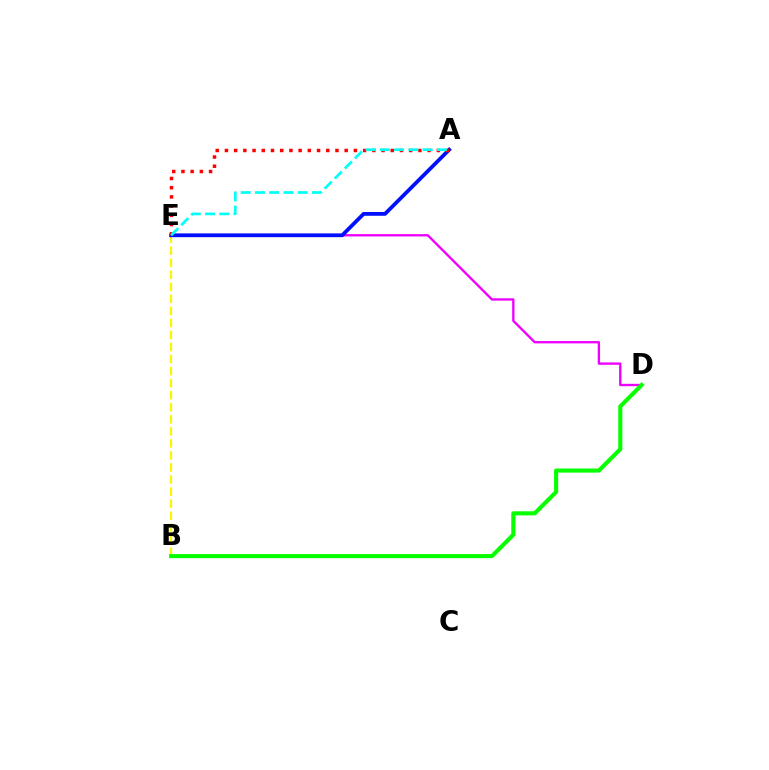{('B', 'E'): [{'color': '#fcf500', 'line_style': 'dashed', 'thickness': 1.64}], ('D', 'E'): [{'color': '#ee00ff', 'line_style': 'solid', 'thickness': 1.69}], ('A', 'E'): [{'color': '#0010ff', 'line_style': 'solid', 'thickness': 2.73}, {'color': '#ff0000', 'line_style': 'dotted', 'thickness': 2.5}, {'color': '#00fff6', 'line_style': 'dashed', 'thickness': 1.94}], ('B', 'D'): [{'color': '#08ff00', 'line_style': 'solid', 'thickness': 2.96}]}